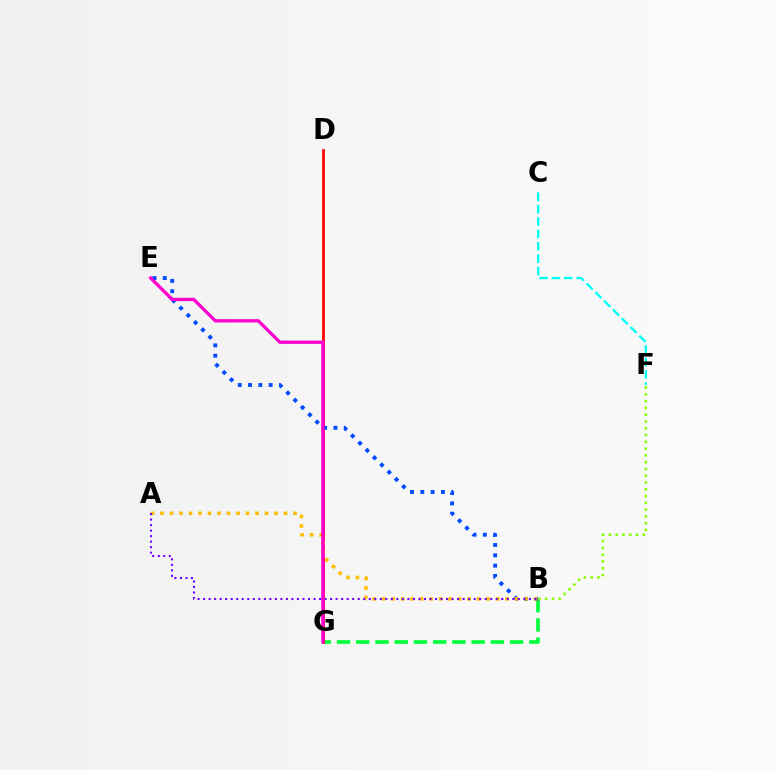{('C', 'F'): [{'color': '#00fff6', 'line_style': 'dashed', 'thickness': 1.68}], ('B', 'G'): [{'color': '#00ff39', 'line_style': 'dashed', 'thickness': 2.61}], ('D', 'G'): [{'color': '#ff0000', 'line_style': 'solid', 'thickness': 1.96}], ('B', 'E'): [{'color': '#004bff', 'line_style': 'dotted', 'thickness': 2.8}], ('A', 'B'): [{'color': '#ffbd00', 'line_style': 'dotted', 'thickness': 2.58}, {'color': '#7200ff', 'line_style': 'dotted', 'thickness': 1.5}], ('E', 'G'): [{'color': '#ff00cf', 'line_style': 'solid', 'thickness': 2.37}], ('B', 'F'): [{'color': '#84ff00', 'line_style': 'dotted', 'thickness': 1.84}]}